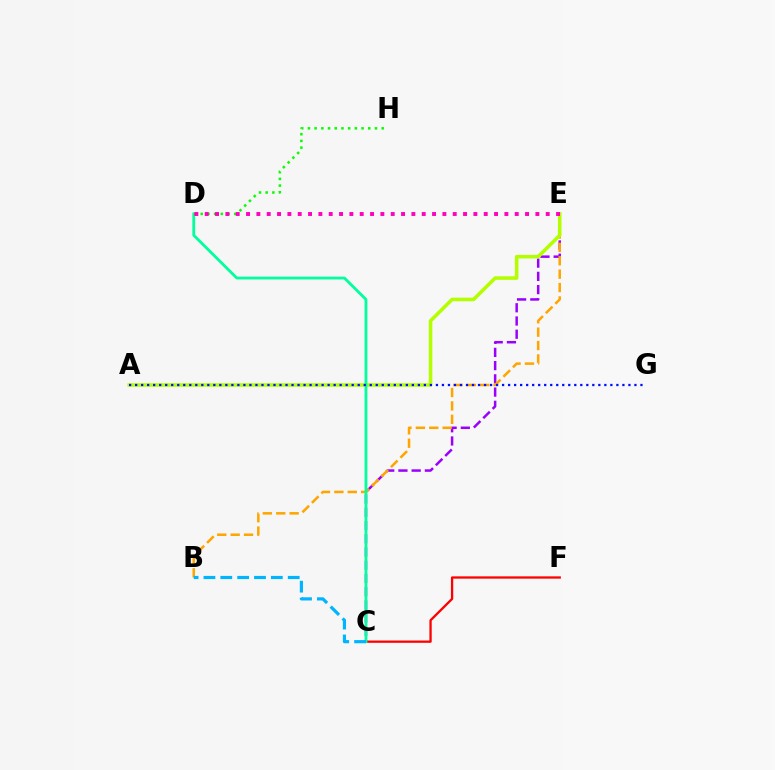{('C', 'E'): [{'color': '#9b00ff', 'line_style': 'dashed', 'thickness': 1.8}], ('C', 'F'): [{'color': '#ff0000', 'line_style': 'solid', 'thickness': 1.65}], ('B', 'E'): [{'color': '#ffa500', 'line_style': 'dashed', 'thickness': 1.82}], ('A', 'E'): [{'color': '#b3ff00', 'line_style': 'solid', 'thickness': 2.55}], ('C', 'D'): [{'color': '#00ff9d', 'line_style': 'solid', 'thickness': 2.01}], ('A', 'G'): [{'color': '#0010ff', 'line_style': 'dotted', 'thickness': 1.63}], ('D', 'H'): [{'color': '#08ff00', 'line_style': 'dotted', 'thickness': 1.82}], ('B', 'C'): [{'color': '#00b5ff', 'line_style': 'dashed', 'thickness': 2.29}], ('D', 'E'): [{'color': '#ff00bd', 'line_style': 'dotted', 'thickness': 2.81}]}